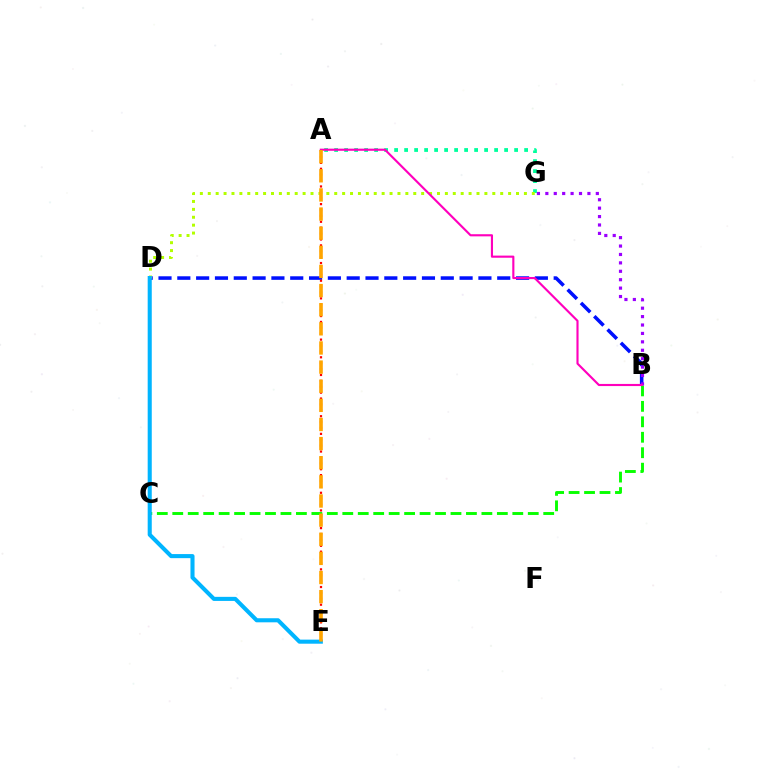{('B', 'D'): [{'color': '#0010ff', 'line_style': 'dashed', 'thickness': 2.56}], ('B', 'C'): [{'color': '#08ff00', 'line_style': 'dashed', 'thickness': 2.1}], ('A', 'G'): [{'color': '#00ff9d', 'line_style': 'dotted', 'thickness': 2.72}], ('B', 'G'): [{'color': '#9b00ff', 'line_style': 'dotted', 'thickness': 2.29}], ('D', 'G'): [{'color': '#b3ff00', 'line_style': 'dotted', 'thickness': 2.15}], ('A', 'E'): [{'color': '#ff0000', 'line_style': 'dotted', 'thickness': 1.6}, {'color': '#ffa500', 'line_style': 'dashed', 'thickness': 2.6}], ('A', 'B'): [{'color': '#ff00bd', 'line_style': 'solid', 'thickness': 1.54}], ('D', 'E'): [{'color': '#00b5ff', 'line_style': 'solid', 'thickness': 2.93}]}